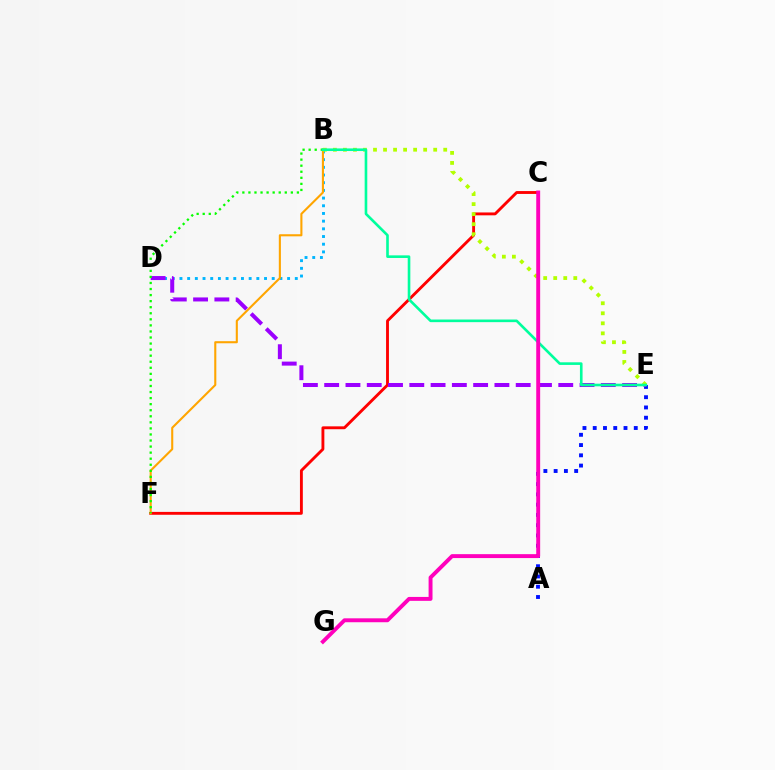{('B', 'D'): [{'color': '#00b5ff', 'line_style': 'dotted', 'thickness': 2.09}], ('C', 'F'): [{'color': '#ff0000', 'line_style': 'solid', 'thickness': 2.07}], ('A', 'E'): [{'color': '#0010ff', 'line_style': 'dotted', 'thickness': 2.79}], ('D', 'E'): [{'color': '#9b00ff', 'line_style': 'dashed', 'thickness': 2.89}], ('B', 'F'): [{'color': '#ffa500', 'line_style': 'solid', 'thickness': 1.51}, {'color': '#08ff00', 'line_style': 'dotted', 'thickness': 1.65}], ('B', 'E'): [{'color': '#b3ff00', 'line_style': 'dotted', 'thickness': 2.73}, {'color': '#00ff9d', 'line_style': 'solid', 'thickness': 1.89}], ('C', 'G'): [{'color': '#ff00bd', 'line_style': 'solid', 'thickness': 2.82}]}